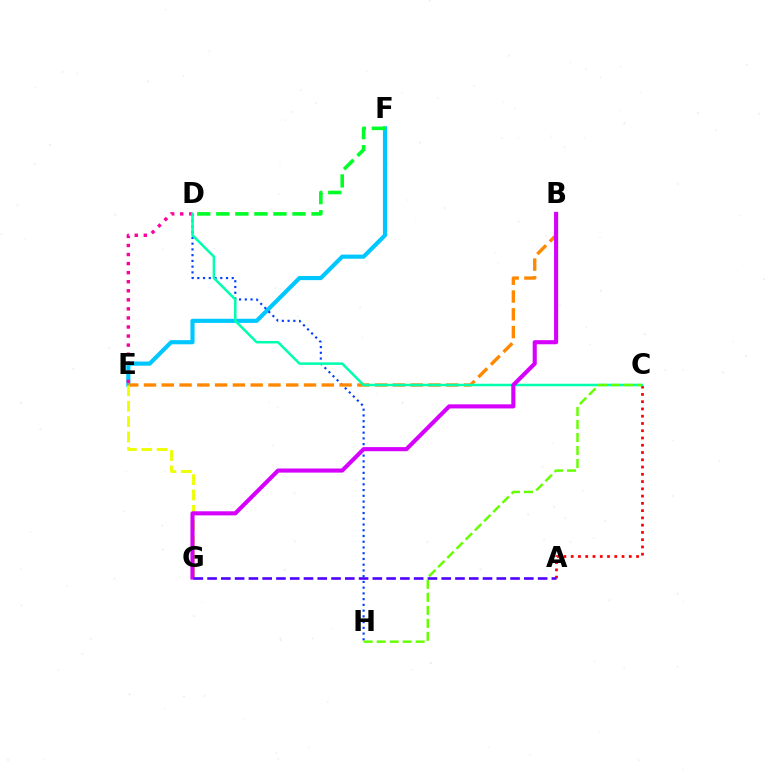{('E', 'F'): [{'color': '#00c7ff', 'line_style': 'solid', 'thickness': 2.98}], ('A', 'C'): [{'color': '#ff0000', 'line_style': 'dotted', 'thickness': 1.97}], ('D', 'E'): [{'color': '#ff00a0', 'line_style': 'dotted', 'thickness': 2.46}], ('D', 'H'): [{'color': '#003fff', 'line_style': 'dotted', 'thickness': 1.56}], ('B', 'E'): [{'color': '#ff8800', 'line_style': 'dashed', 'thickness': 2.42}], ('E', 'G'): [{'color': '#eeff00', 'line_style': 'dashed', 'thickness': 2.09}], ('C', 'D'): [{'color': '#00ffaf', 'line_style': 'solid', 'thickness': 1.81}], ('B', 'G'): [{'color': '#d600ff', 'line_style': 'solid', 'thickness': 2.95}], ('C', 'H'): [{'color': '#66ff00', 'line_style': 'dashed', 'thickness': 1.77}], ('D', 'F'): [{'color': '#00ff27', 'line_style': 'dashed', 'thickness': 2.59}], ('A', 'G'): [{'color': '#4f00ff', 'line_style': 'dashed', 'thickness': 1.87}]}